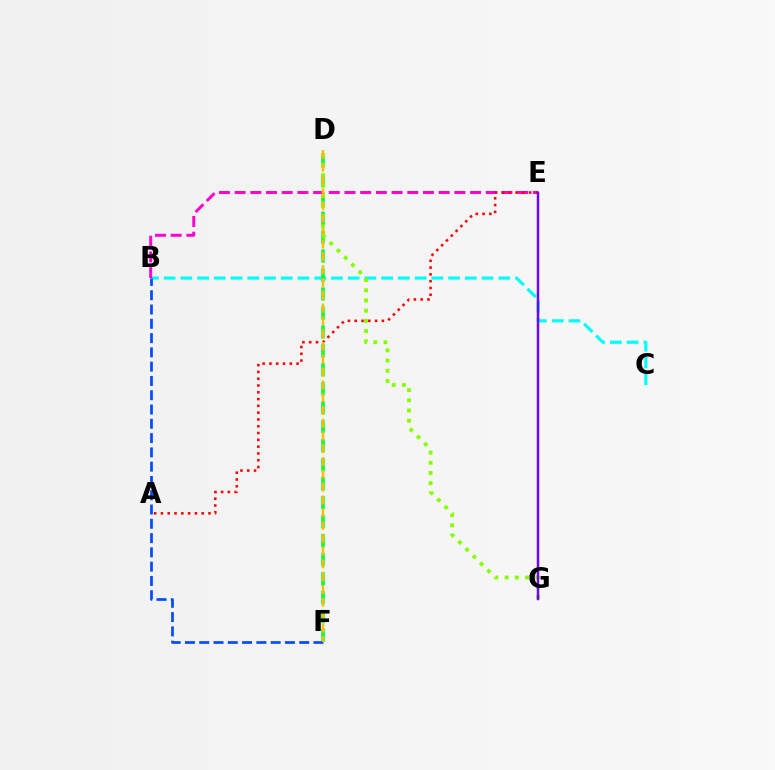{('B', 'C'): [{'color': '#00fff6', 'line_style': 'dashed', 'thickness': 2.27}], ('D', 'F'): [{'color': '#00ff39', 'line_style': 'dashed', 'thickness': 2.58}, {'color': '#ffbd00', 'line_style': 'dashed', 'thickness': 1.74}], ('B', 'E'): [{'color': '#ff00cf', 'line_style': 'dashed', 'thickness': 2.13}], ('A', 'E'): [{'color': '#ff0000', 'line_style': 'dotted', 'thickness': 1.85}], ('D', 'G'): [{'color': '#84ff00', 'line_style': 'dotted', 'thickness': 2.77}], ('E', 'G'): [{'color': '#7200ff', 'line_style': 'solid', 'thickness': 1.78}], ('B', 'F'): [{'color': '#004bff', 'line_style': 'dashed', 'thickness': 1.94}]}